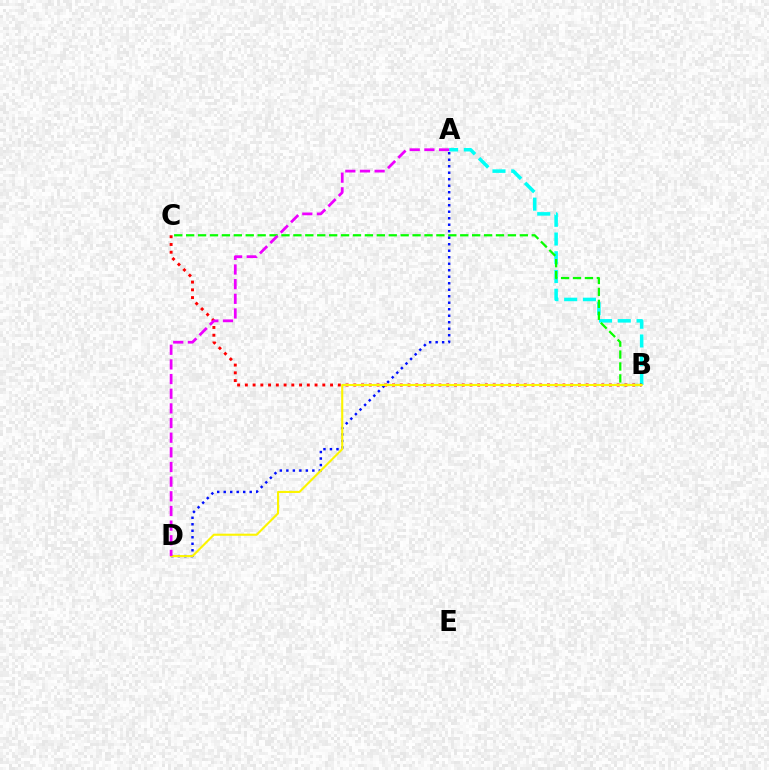{('A', 'B'): [{'color': '#00fff6', 'line_style': 'dashed', 'thickness': 2.55}], ('B', 'C'): [{'color': '#08ff00', 'line_style': 'dashed', 'thickness': 1.62}, {'color': '#ff0000', 'line_style': 'dotted', 'thickness': 2.1}], ('A', 'D'): [{'color': '#0010ff', 'line_style': 'dotted', 'thickness': 1.77}, {'color': '#ee00ff', 'line_style': 'dashed', 'thickness': 1.99}], ('B', 'D'): [{'color': '#fcf500', 'line_style': 'solid', 'thickness': 1.52}]}